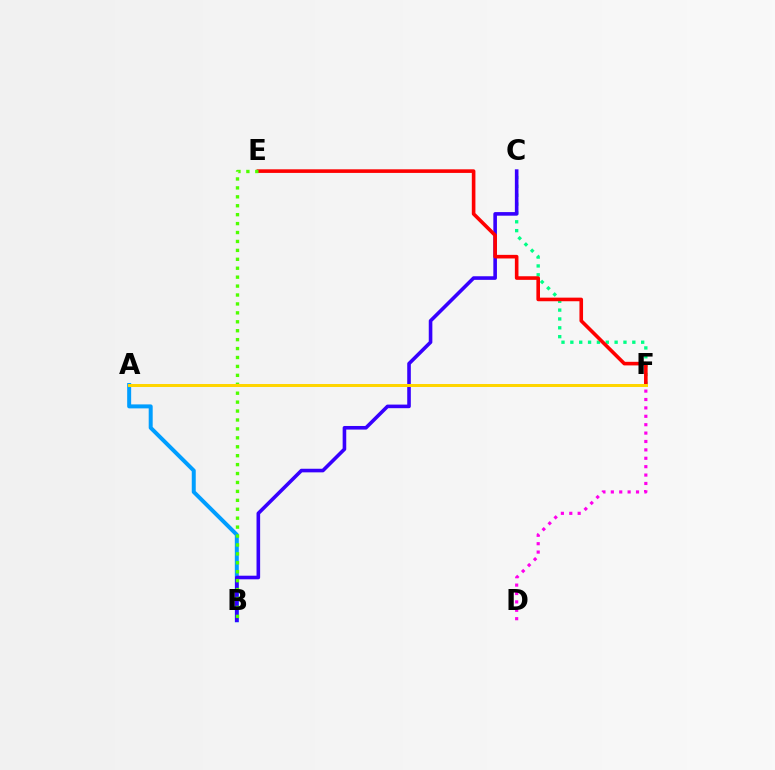{('D', 'F'): [{'color': '#ff00ed', 'line_style': 'dotted', 'thickness': 2.28}], ('C', 'F'): [{'color': '#00ff86', 'line_style': 'dotted', 'thickness': 2.41}], ('A', 'B'): [{'color': '#009eff', 'line_style': 'solid', 'thickness': 2.87}], ('B', 'C'): [{'color': '#3700ff', 'line_style': 'solid', 'thickness': 2.59}], ('E', 'F'): [{'color': '#ff0000', 'line_style': 'solid', 'thickness': 2.59}], ('B', 'E'): [{'color': '#4fff00', 'line_style': 'dotted', 'thickness': 2.43}], ('A', 'F'): [{'color': '#ffd500', 'line_style': 'solid', 'thickness': 2.15}]}